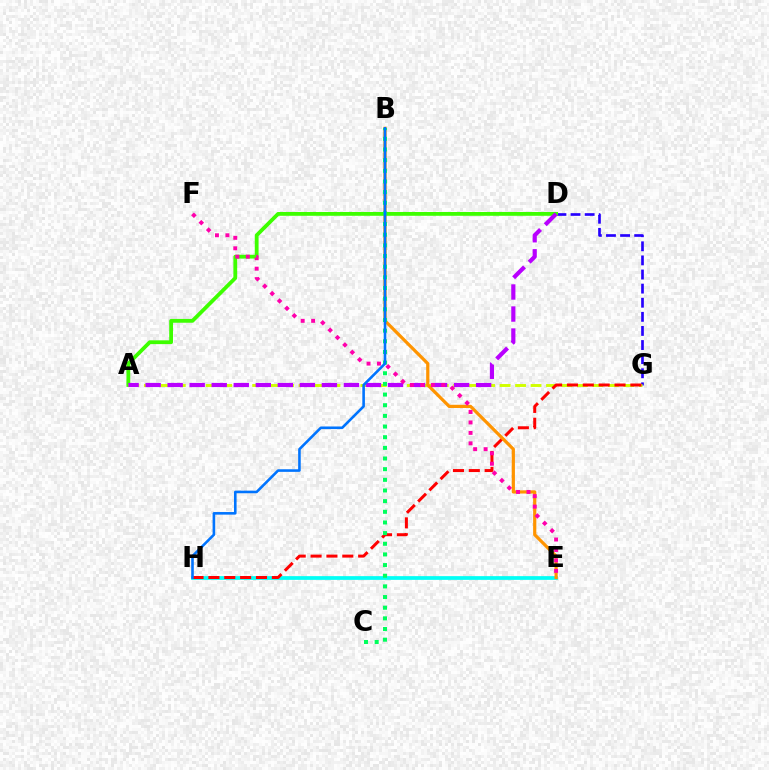{('D', 'G'): [{'color': '#2500ff', 'line_style': 'dashed', 'thickness': 1.92}], ('A', 'D'): [{'color': '#3dff00', 'line_style': 'solid', 'thickness': 2.73}, {'color': '#b900ff', 'line_style': 'dashed', 'thickness': 2.99}], ('A', 'G'): [{'color': '#d1ff00', 'line_style': 'dashed', 'thickness': 2.1}], ('E', 'H'): [{'color': '#00fff6', 'line_style': 'solid', 'thickness': 2.68}], ('G', 'H'): [{'color': '#ff0000', 'line_style': 'dashed', 'thickness': 2.15}], ('B', 'E'): [{'color': '#ff9400', 'line_style': 'solid', 'thickness': 2.3}], ('E', 'F'): [{'color': '#ff00ac', 'line_style': 'dotted', 'thickness': 2.84}], ('B', 'C'): [{'color': '#00ff5c', 'line_style': 'dotted', 'thickness': 2.9}], ('B', 'H'): [{'color': '#0074ff', 'line_style': 'solid', 'thickness': 1.87}]}